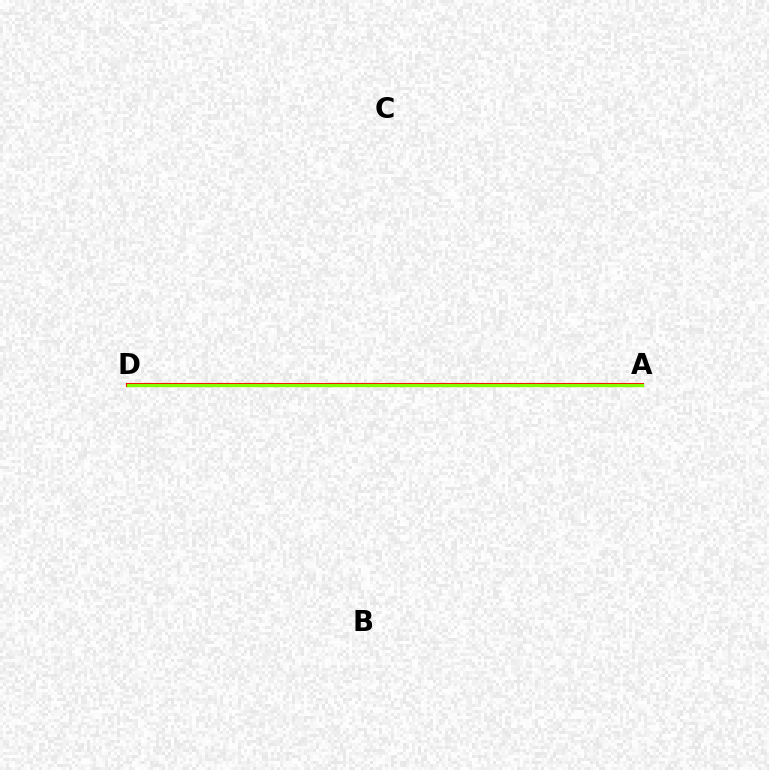{('A', 'D'): [{'color': '#7200ff', 'line_style': 'dashed', 'thickness': 2.55}, {'color': '#ff0000', 'line_style': 'solid', 'thickness': 2.94}, {'color': '#00fff6', 'line_style': 'solid', 'thickness': 1.83}, {'color': '#84ff00', 'line_style': 'solid', 'thickness': 2.35}]}